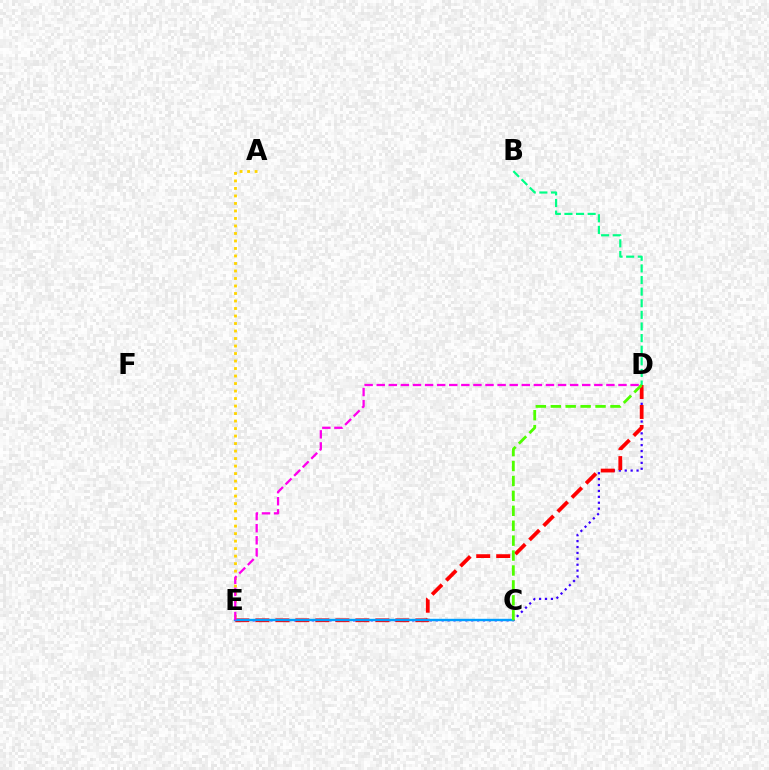{('B', 'D'): [{'color': '#00ff86', 'line_style': 'dashed', 'thickness': 1.58}], ('D', 'E'): [{'color': '#3700ff', 'line_style': 'dotted', 'thickness': 1.6}, {'color': '#ff0000', 'line_style': 'dashed', 'thickness': 2.72}, {'color': '#ff00ed', 'line_style': 'dashed', 'thickness': 1.64}], ('C', 'E'): [{'color': '#009eff', 'line_style': 'solid', 'thickness': 1.72}], ('C', 'D'): [{'color': '#4fff00', 'line_style': 'dashed', 'thickness': 2.03}], ('A', 'E'): [{'color': '#ffd500', 'line_style': 'dotted', 'thickness': 2.04}]}